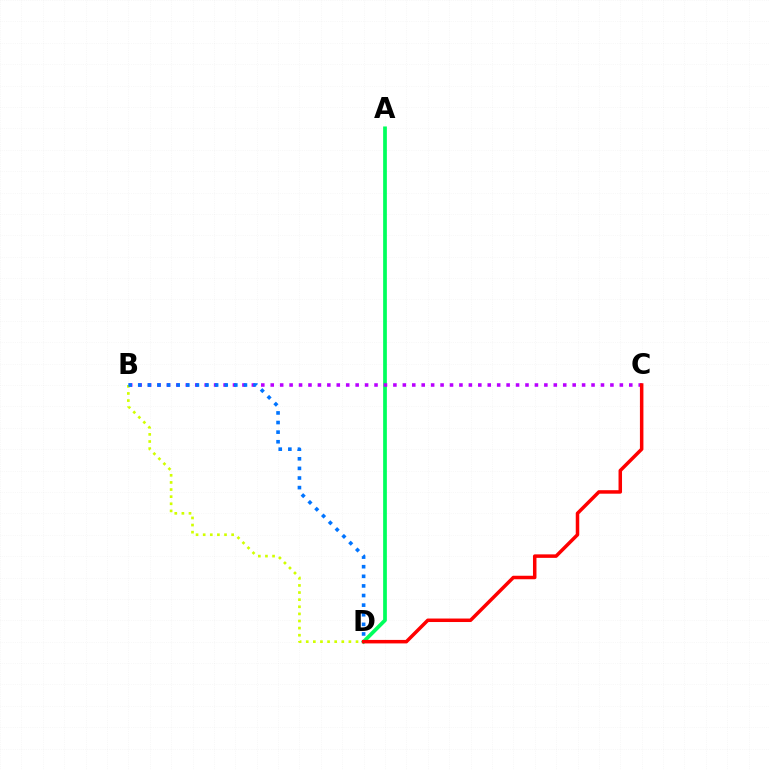{('A', 'D'): [{'color': '#00ff5c', 'line_style': 'solid', 'thickness': 2.68}], ('B', 'C'): [{'color': '#b900ff', 'line_style': 'dotted', 'thickness': 2.56}], ('B', 'D'): [{'color': '#d1ff00', 'line_style': 'dotted', 'thickness': 1.93}, {'color': '#0074ff', 'line_style': 'dotted', 'thickness': 2.61}], ('C', 'D'): [{'color': '#ff0000', 'line_style': 'solid', 'thickness': 2.52}]}